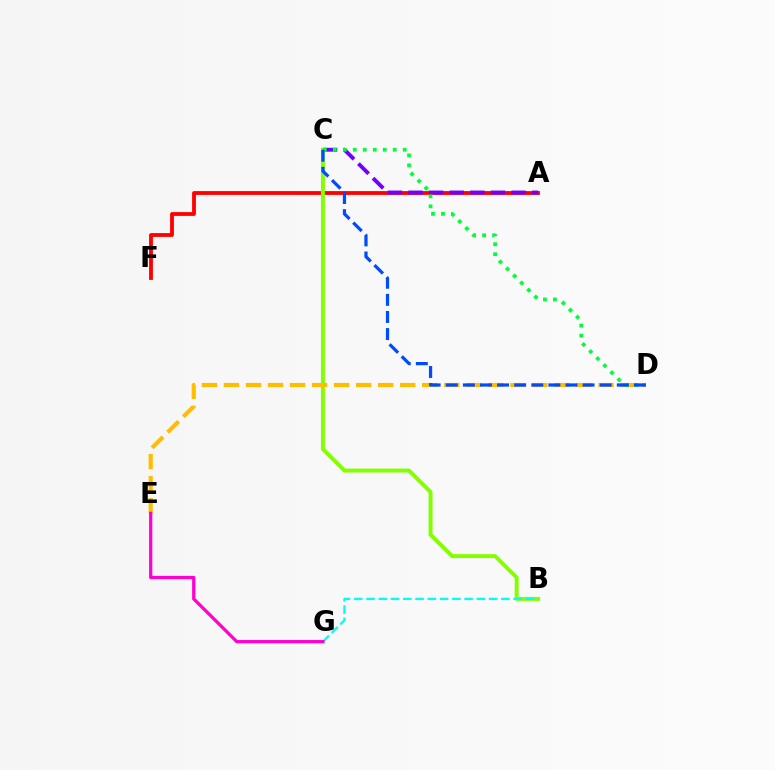{('A', 'F'): [{'color': '#ff0000', 'line_style': 'solid', 'thickness': 2.74}], ('A', 'C'): [{'color': '#7200ff', 'line_style': 'dashed', 'thickness': 2.8}], ('B', 'C'): [{'color': '#84ff00', 'line_style': 'solid', 'thickness': 2.84}], ('D', 'E'): [{'color': '#ffbd00', 'line_style': 'dashed', 'thickness': 2.99}], ('B', 'G'): [{'color': '#00fff6', 'line_style': 'dashed', 'thickness': 1.67}], ('C', 'D'): [{'color': '#00ff39', 'line_style': 'dotted', 'thickness': 2.71}, {'color': '#004bff', 'line_style': 'dashed', 'thickness': 2.32}], ('E', 'G'): [{'color': '#ff00cf', 'line_style': 'solid', 'thickness': 2.34}]}